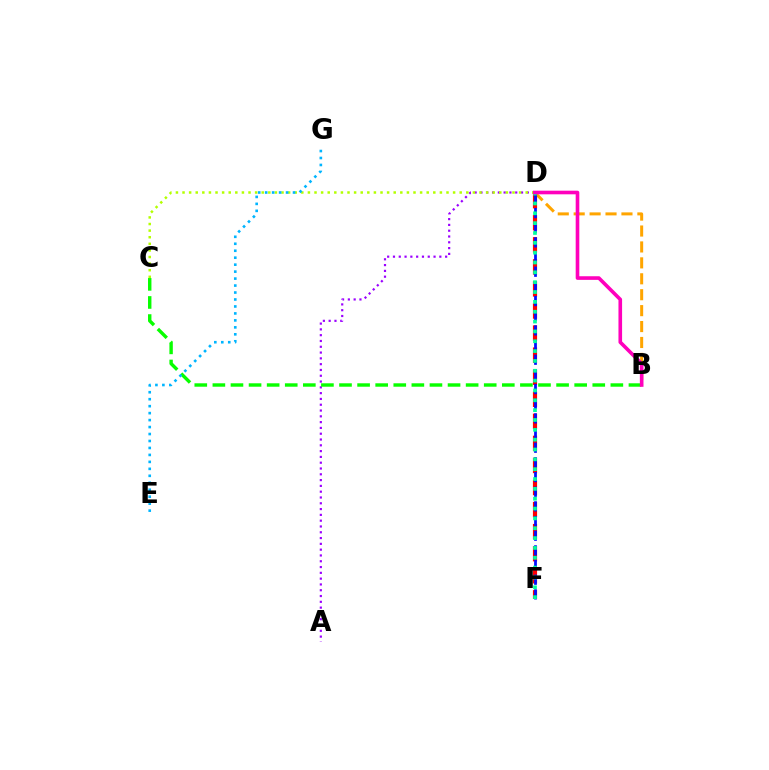{('A', 'D'): [{'color': '#9b00ff', 'line_style': 'dotted', 'thickness': 1.57}], ('C', 'D'): [{'color': '#b3ff00', 'line_style': 'dotted', 'thickness': 1.79}], ('B', 'D'): [{'color': '#ffa500', 'line_style': 'dashed', 'thickness': 2.16}, {'color': '#ff00bd', 'line_style': 'solid', 'thickness': 2.61}], ('B', 'C'): [{'color': '#08ff00', 'line_style': 'dashed', 'thickness': 2.46}], ('D', 'F'): [{'color': '#ff0000', 'line_style': 'dashed', 'thickness': 3.0}, {'color': '#0010ff', 'line_style': 'dashed', 'thickness': 1.99}, {'color': '#00ff9d', 'line_style': 'dotted', 'thickness': 2.67}], ('E', 'G'): [{'color': '#00b5ff', 'line_style': 'dotted', 'thickness': 1.89}]}